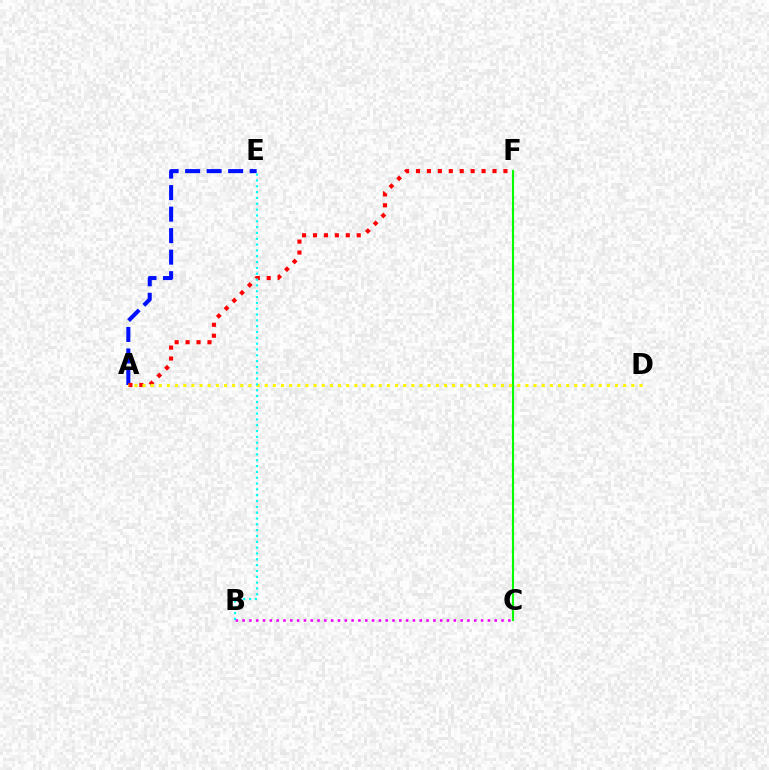{('A', 'E'): [{'color': '#0010ff', 'line_style': 'dashed', 'thickness': 2.92}], ('C', 'F'): [{'color': '#08ff00', 'line_style': 'solid', 'thickness': 1.55}], ('A', 'F'): [{'color': '#ff0000', 'line_style': 'dotted', 'thickness': 2.97}], ('B', 'C'): [{'color': '#ee00ff', 'line_style': 'dotted', 'thickness': 1.85}], ('A', 'D'): [{'color': '#fcf500', 'line_style': 'dotted', 'thickness': 2.21}], ('B', 'E'): [{'color': '#00fff6', 'line_style': 'dotted', 'thickness': 1.58}]}